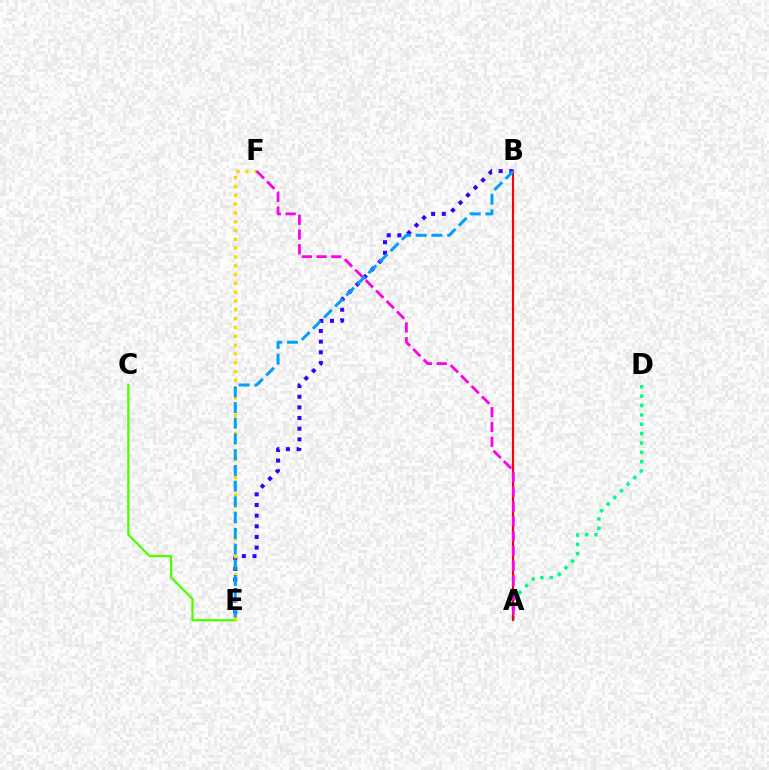{('A', 'D'): [{'color': '#00ff86', 'line_style': 'dotted', 'thickness': 2.55}], ('A', 'B'): [{'color': '#ff0000', 'line_style': 'solid', 'thickness': 1.55}], ('B', 'E'): [{'color': '#3700ff', 'line_style': 'dotted', 'thickness': 2.9}, {'color': '#009eff', 'line_style': 'dashed', 'thickness': 2.14}], ('C', 'E'): [{'color': '#4fff00', 'line_style': 'solid', 'thickness': 1.64}], ('E', 'F'): [{'color': '#ffd500', 'line_style': 'dotted', 'thickness': 2.4}], ('A', 'F'): [{'color': '#ff00ed', 'line_style': 'dashed', 'thickness': 2.0}]}